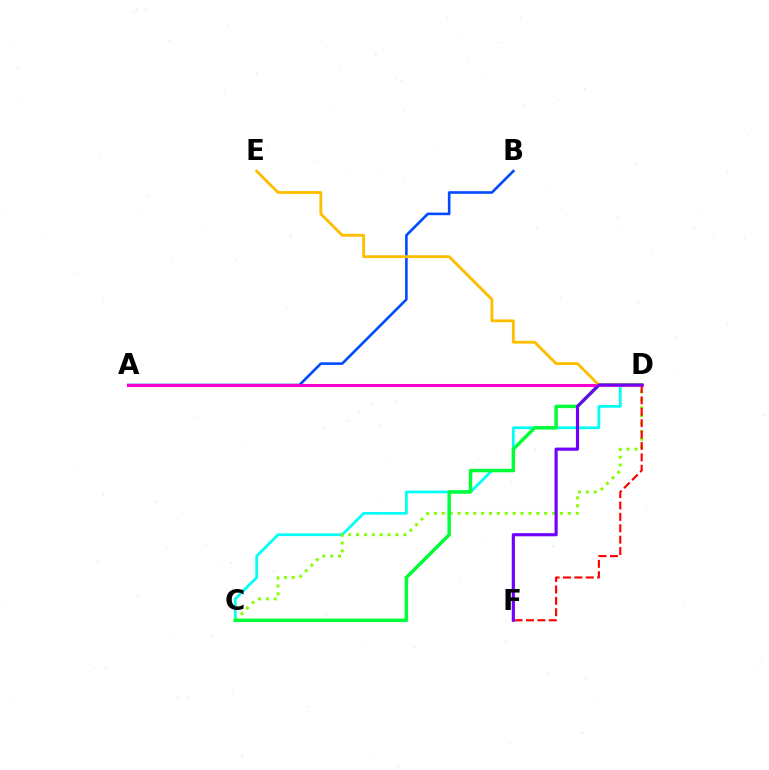{('A', 'B'): [{'color': '#004bff', 'line_style': 'solid', 'thickness': 1.88}], ('C', 'D'): [{'color': '#00fff6', 'line_style': 'solid', 'thickness': 1.98}, {'color': '#84ff00', 'line_style': 'dotted', 'thickness': 2.14}, {'color': '#00ff39', 'line_style': 'solid', 'thickness': 2.5}], ('A', 'D'): [{'color': '#ff00cf', 'line_style': 'solid', 'thickness': 2.2}], ('D', 'F'): [{'color': '#ff0000', 'line_style': 'dashed', 'thickness': 1.55}, {'color': '#7200ff', 'line_style': 'solid', 'thickness': 2.26}], ('D', 'E'): [{'color': '#ffbd00', 'line_style': 'solid', 'thickness': 2.03}]}